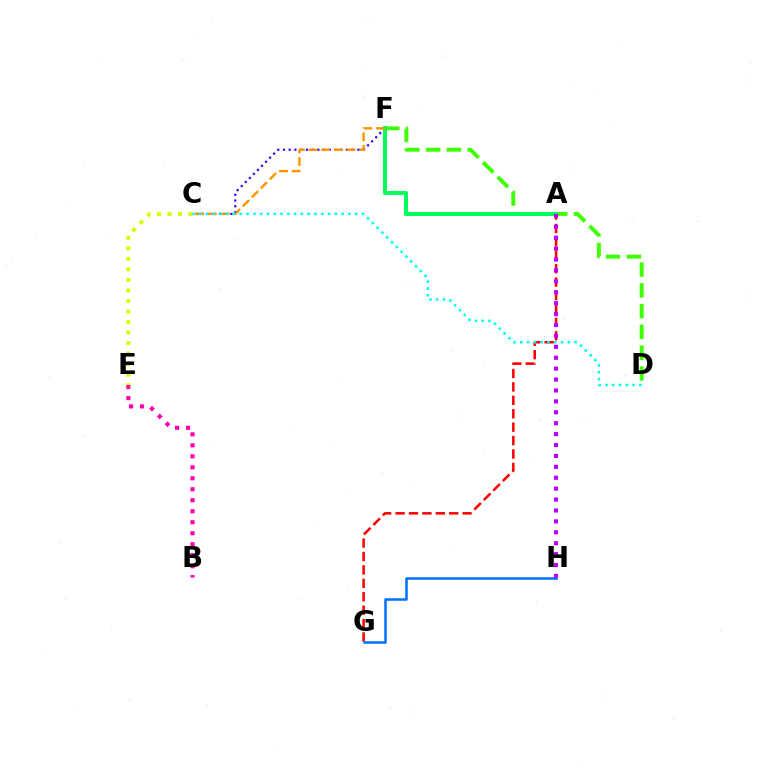{('B', 'E'): [{'color': '#ff00ac', 'line_style': 'dotted', 'thickness': 2.99}], ('A', 'G'): [{'color': '#ff0000', 'line_style': 'dashed', 'thickness': 1.82}], ('C', 'F'): [{'color': '#2500ff', 'line_style': 'dotted', 'thickness': 1.56}, {'color': '#ff9400', 'line_style': 'dashed', 'thickness': 1.73}], ('D', 'F'): [{'color': '#3dff00', 'line_style': 'dashed', 'thickness': 2.82}], ('A', 'F'): [{'color': '#00ff5c', 'line_style': 'solid', 'thickness': 2.89}], ('C', 'E'): [{'color': '#d1ff00', 'line_style': 'dotted', 'thickness': 2.86}], ('G', 'H'): [{'color': '#0074ff', 'line_style': 'solid', 'thickness': 1.85}], ('A', 'H'): [{'color': '#b900ff', 'line_style': 'dotted', 'thickness': 2.96}], ('C', 'D'): [{'color': '#00fff6', 'line_style': 'dotted', 'thickness': 1.84}]}